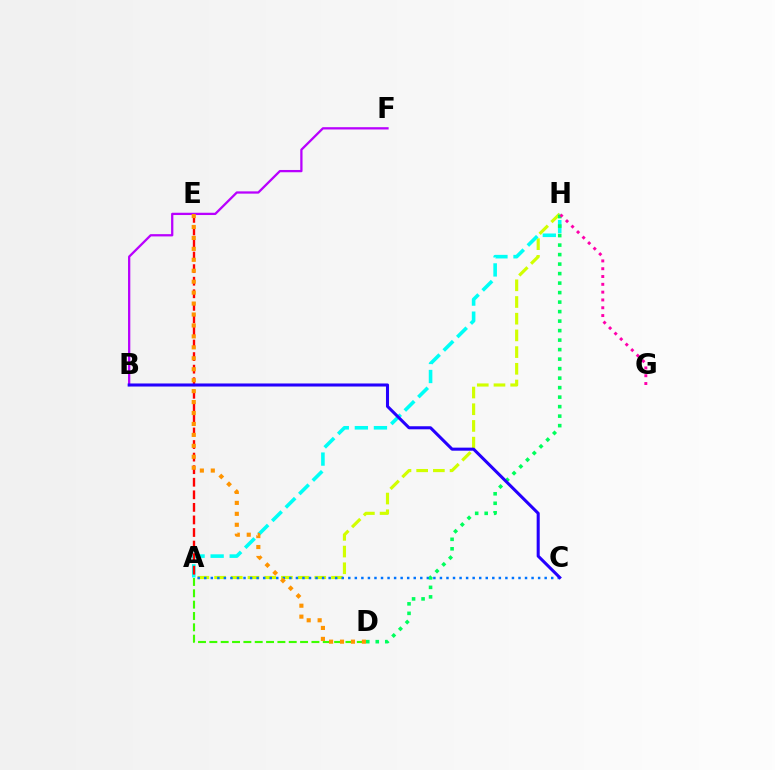{('A', 'H'): [{'color': '#d1ff00', 'line_style': 'dashed', 'thickness': 2.27}, {'color': '#00fff6', 'line_style': 'dashed', 'thickness': 2.59}], ('A', 'C'): [{'color': '#0074ff', 'line_style': 'dotted', 'thickness': 1.78}], ('A', 'D'): [{'color': '#3dff00', 'line_style': 'dashed', 'thickness': 1.54}], ('A', 'E'): [{'color': '#ff0000', 'line_style': 'dashed', 'thickness': 1.71}], ('B', 'F'): [{'color': '#b900ff', 'line_style': 'solid', 'thickness': 1.64}], ('D', 'E'): [{'color': '#ff9400', 'line_style': 'dotted', 'thickness': 2.97}], ('D', 'H'): [{'color': '#00ff5c', 'line_style': 'dotted', 'thickness': 2.58}], ('G', 'H'): [{'color': '#ff00ac', 'line_style': 'dotted', 'thickness': 2.12}], ('B', 'C'): [{'color': '#2500ff', 'line_style': 'solid', 'thickness': 2.2}]}